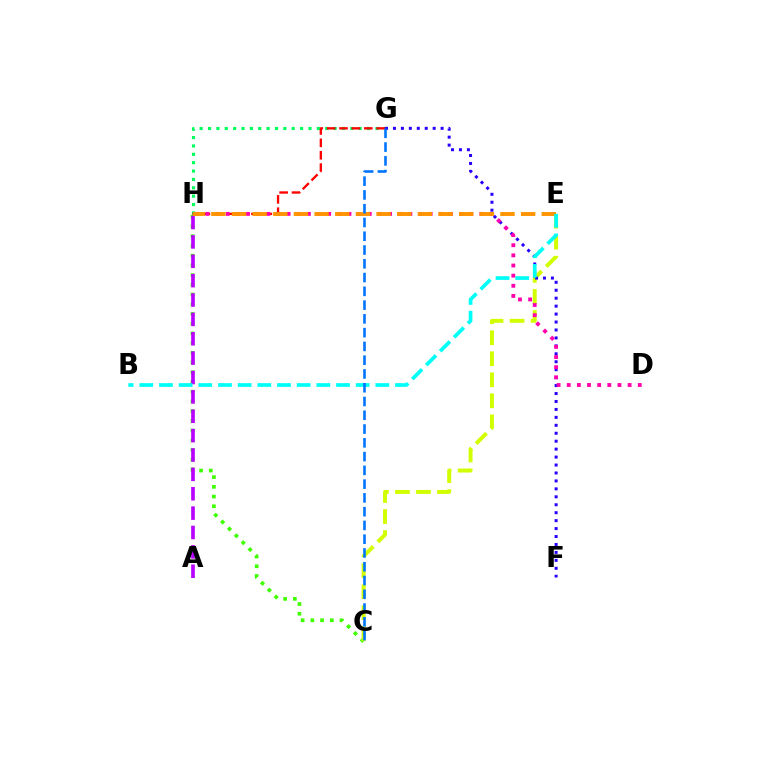{('G', 'H'): [{'color': '#00ff5c', 'line_style': 'dotted', 'thickness': 2.27}, {'color': '#ff0000', 'line_style': 'dashed', 'thickness': 1.68}], ('C', 'H'): [{'color': '#3dff00', 'line_style': 'dotted', 'thickness': 2.64}], ('C', 'E'): [{'color': '#d1ff00', 'line_style': 'dashed', 'thickness': 2.86}], ('F', 'G'): [{'color': '#2500ff', 'line_style': 'dotted', 'thickness': 2.16}], ('D', 'H'): [{'color': '#ff00ac', 'line_style': 'dotted', 'thickness': 2.76}], ('A', 'H'): [{'color': '#b900ff', 'line_style': 'dashed', 'thickness': 2.63}], ('E', 'H'): [{'color': '#ff9400', 'line_style': 'dashed', 'thickness': 2.81}], ('B', 'E'): [{'color': '#00fff6', 'line_style': 'dashed', 'thickness': 2.67}], ('C', 'G'): [{'color': '#0074ff', 'line_style': 'dashed', 'thickness': 1.87}]}